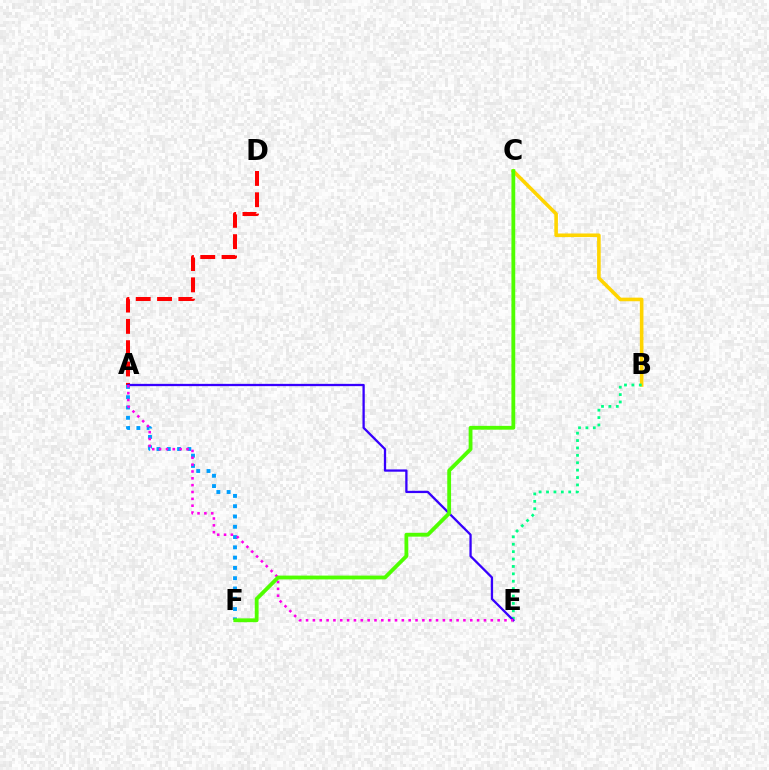{('B', 'C'): [{'color': '#ffd500', 'line_style': 'solid', 'thickness': 2.59}], ('B', 'E'): [{'color': '#00ff86', 'line_style': 'dotted', 'thickness': 2.01}], ('A', 'D'): [{'color': '#ff0000', 'line_style': 'dashed', 'thickness': 2.89}], ('A', 'F'): [{'color': '#009eff', 'line_style': 'dotted', 'thickness': 2.79}], ('A', 'E'): [{'color': '#3700ff', 'line_style': 'solid', 'thickness': 1.65}, {'color': '#ff00ed', 'line_style': 'dotted', 'thickness': 1.86}], ('C', 'F'): [{'color': '#4fff00', 'line_style': 'solid', 'thickness': 2.75}]}